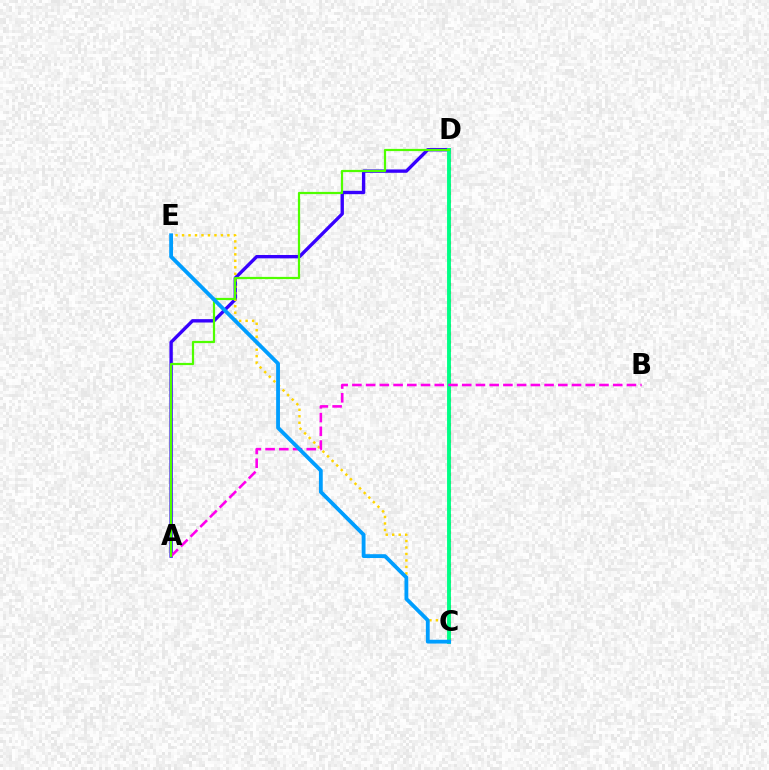{('C', 'D'): [{'color': '#ff0000', 'line_style': 'dotted', 'thickness': 2.25}, {'color': '#00ff86', 'line_style': 'solid', 'thickness': 2.8}], ('A', 'D'): [{'color': '#3700ff', 'line_style': 'solid', 'thickness': 2.42}, {'color': '#4fff00', 'line_style': 'solid', 'thickness': 1.59}], ('C', 'E'): [{'color': '#ffd500', 'line_style': 'dotted', 'thickness': 1.76}, {'color': '#009eff', 'line_style': 'solid', 'thickness': 2.75}], ('A', 'B'): [{'color': '#ff00ed', 'line_style': 'dashed', 'thickness': 1.86}]}